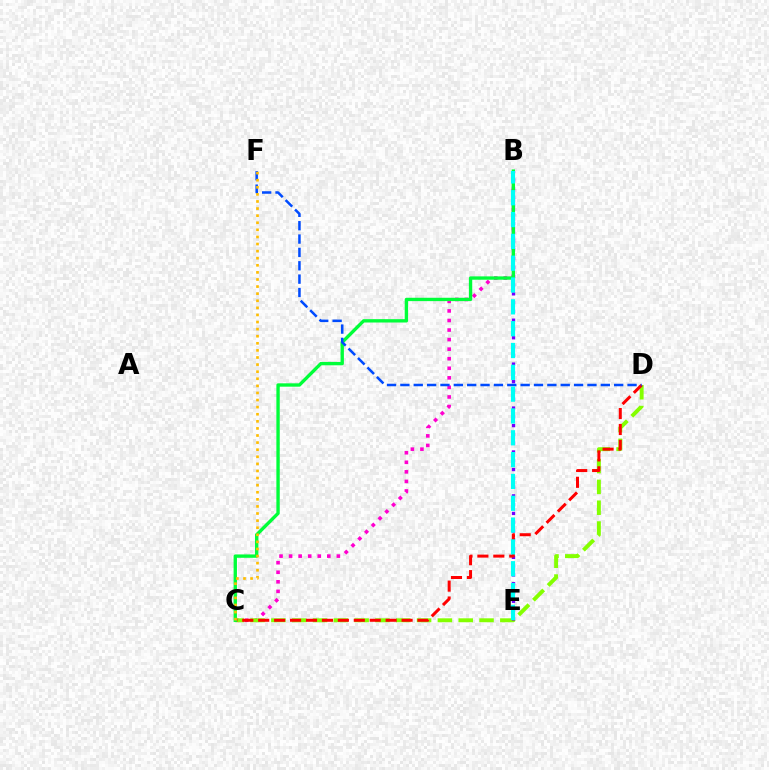{('B', 'C'): [{'color': '#ff00cf', 'line_style': 'dotted', 'thickness': 2.6}, {'color': '#00ff39', 'line_style': 'solid', 'thickness': 2.41}], ('C', 'D'): [{'color': '#84ff00', 'line_style': 'dashed', 'thickness': 2.83}, {'color': '#ff0000', 'line_style': 'dashed', 'thickness': 2.16}], ('B', 'E'): [{'color': '#7200ff', 'line_style': 'dotted', 'thickness': 2.39}, {'color': '#00fff6', 'line_style': 'dashed', 'thickness': 2.96}], ('D', 'F'): [{'color': '#004bff', 'line_style': 'dashed', 'thickness': 1.82}], ('C', 'F'): [{'color': '#ffbd00', 'line_style': 'dotted', 'thickness': 1.93}]}